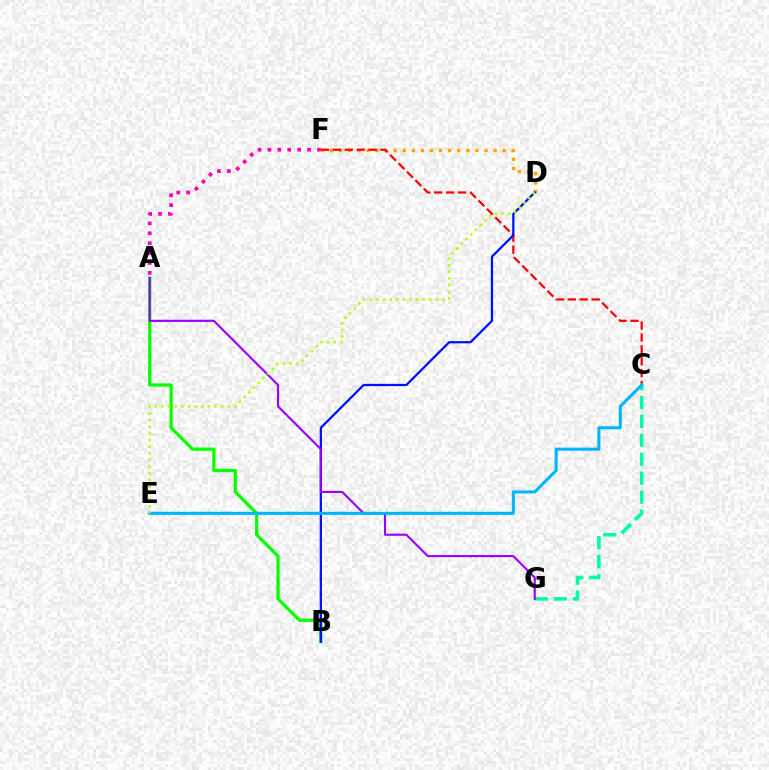{('A', 'B'): [{'color': '#08ff00', 'line_style': 'solid', 'thickness': 2.34}], ('C', 'G'): [{'color': '#00ff9d', 'line_style': 'dashed', 'thickness': 2.57}], ('D', 'F'): [{'color': '#ffa500', 'line_style': 'dotted', 'thickness': 2.47}], ('C', 'F'): [{'color': '#ff0000', 'line_style': 'dashed', 'thickness': 1.62}], ('B', 'D'): [{'color': '#0010ff', 'line_style': 'solid', 'thickness': 1.63}], ('A', 'F'): [{'color': '#ff00bd', 'line_style': 'dotted', 'thickness': 2.69}], ('A', 'G'): [{'color': '#9b00ff', 'line_style': 'solid', 'thickness': 1.54}], ('C', 'E'): [{'color': '#00b5ff', 'line_style': 'solid', 'thickness': 2.22}], ('D', 'E'): [{'color': '#b3ff00', 'line_style': 'dotted', 'thickness': 1.8}]}